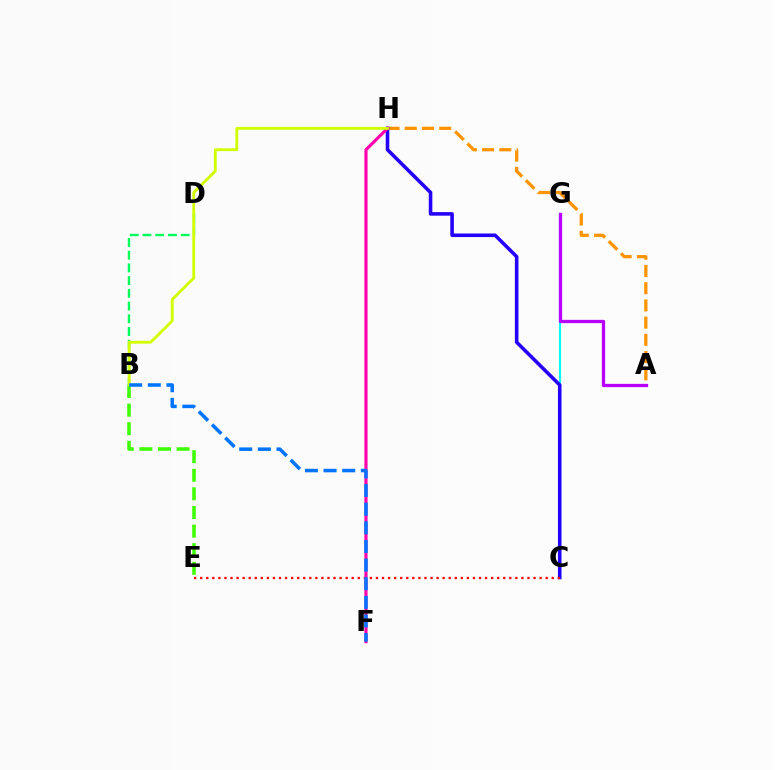{('A', 'H'): [{'color': '#ff9400', 'line_style': 'dashed', 'thickness': 2.34}], ('C', 'G'): [{'color': '#00fff6', 'line_style': 'solid', 'thickness': 1.55}], ('C', 'H'): [{'color': '#2500ff', 'line_style': 'solid', 'thickness': 2.57}], ('C', 'E'): [{'color': '#ff0000', 'line_style': 'dotted', 'thickness': 1.65}], ('A', 'G'): [{'color': '#b900ff', 'line_style': 'solid', 'thickness': 2.36}], ('F', 'H'): [{'color': '#ff00ac', 'line_style': 'solid', 'thickness': 2.27}], ('B', 'D'): [{'color': '#00ff5c', 'line_style': 'dashed', 'thickness': 1.73}], ('B', 'E'): [{'color': '#3dff00', 'line_style': 'dashed', 'thickness': 2.53}], ('B', 'H'): [{'color': '#d1ff00', 'line_style': 'solid', 'thickness': 2.05}], ('B', 'F'): [{'color': '#0074ff', 'line_style': 'dashed', 'thickness': 2.53}]}